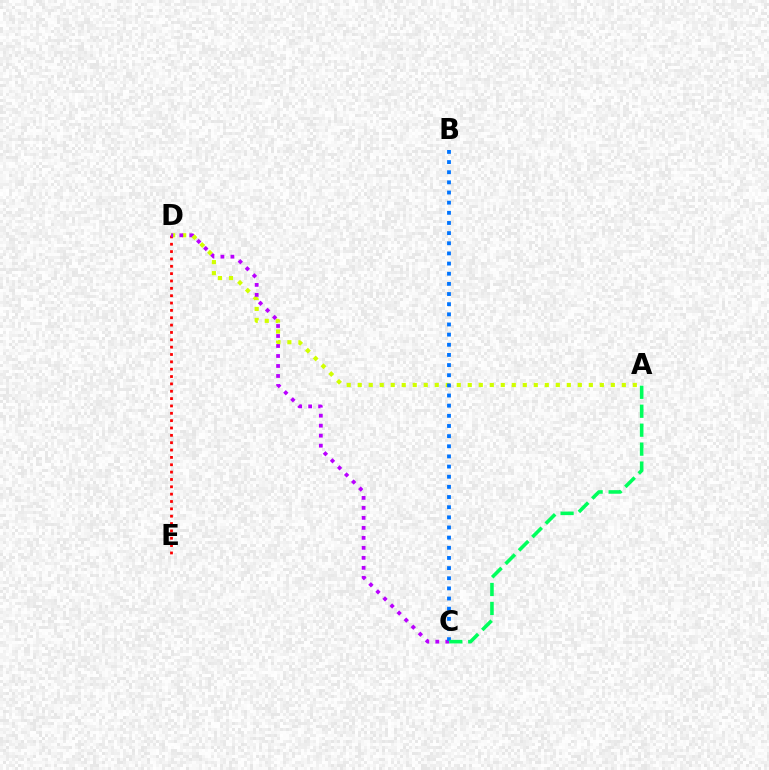{('A', 'D'): [{'color': '#d1ff00', 'line_style': 'dotted', 'thickness': 2.99}], ('D', 'E'): [{'color': '#ff0000', 'line_style': 'dotted', 'thickness': 2.0}], ('C', 'D'): [{'color': '#b900ff', 'line_style': 'dotted', 'thickness': 2.72}], ('B', 'C'): [{'color': '#0074ff', 'line_style': 'dotted', 'thickness': 2.76}], ('A', 'C'): [{'color': '#00ff5c', 'line_style': 'dashed', 'thickness': 2.57}]}